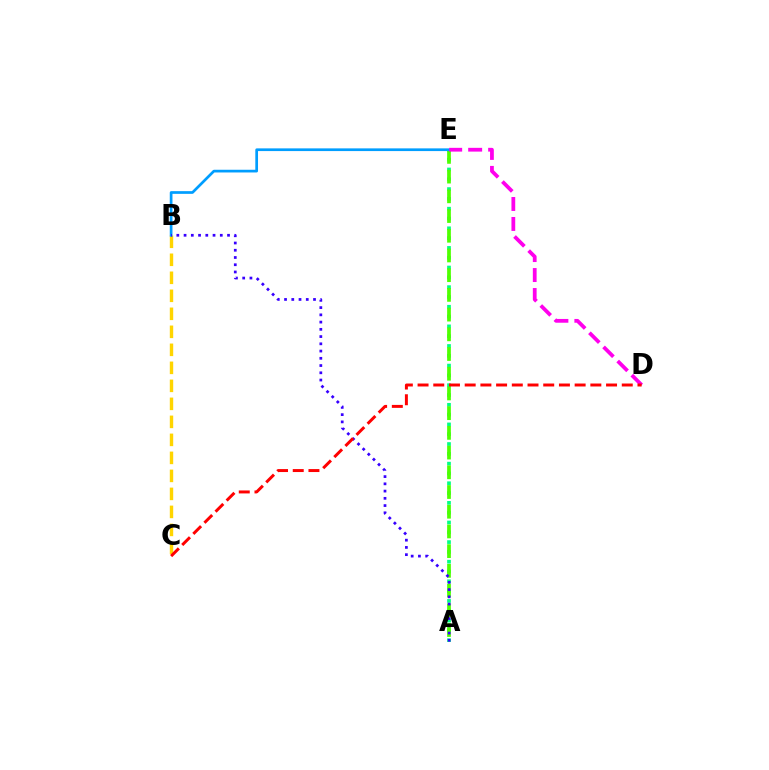{('A', 'E'): [{'color': '#00ff86', 'line_style': 'dotted', 'thickness': 2.66}, {'color': '#4fff00', 'line_style': 'dashed', 'thickness': 2.68}], ('B', 'C'): [{'color': '#ffd500', 'line_style': 'dashed', 'thickness': 2.45}], ('B', 'E'): [{'color': '#009eff', 'line_style': 'solid', 'thickness': 1.95}], ('A', 'B'): [{'color': '#3700ff', 'line_style': 'dotted', 'thickness': 1.97}], ('D', 'E'): [{'color': '#ff00ed', 'line_style': 'dashed', 'thickness': 2.71}], ('C', 'D'): [{'color': '#ff0000', 'line_style': 'dashed', 'thickness': 2.13}]}